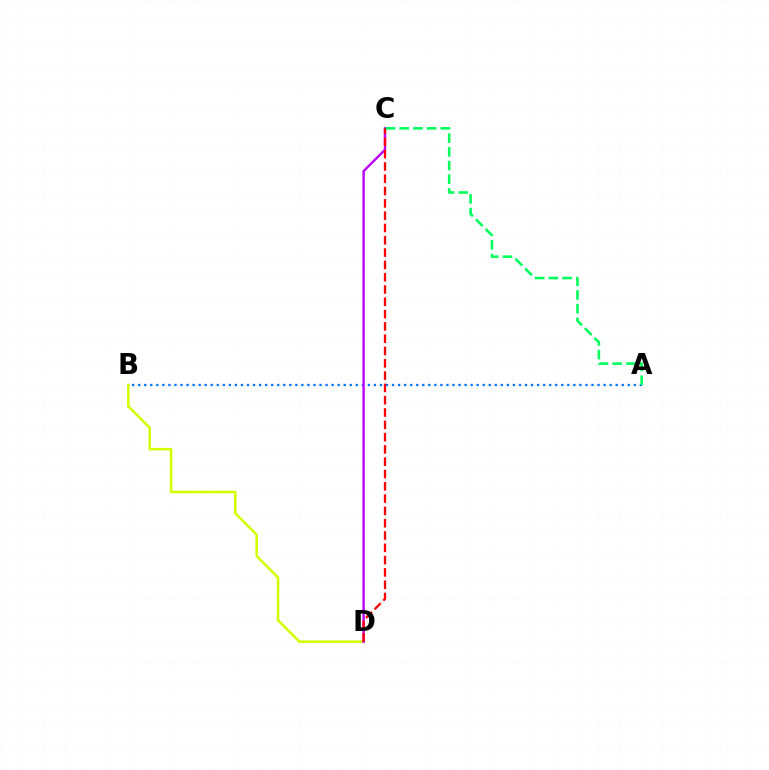{('A', 'B'): [{'color': '#0074ff', 'line_style': 'dotted', 'thickness': 1.64}], ('B', 'D'): [{'color': '#d1ff00', 'line_style': 'solid', 'thickness': 1.82}], ('C', 'D'): [{'color': '#b900ff', 'line_style': 'solid', 'thickness': 1.72}, {'color': '#ff0000', 'line_style': 'dashed', 'thickness': 1.67}], ('A', 'C'): [{'color': '#00ff5c', 'line_style': 'dashed', 'thickness': 1.86}]}